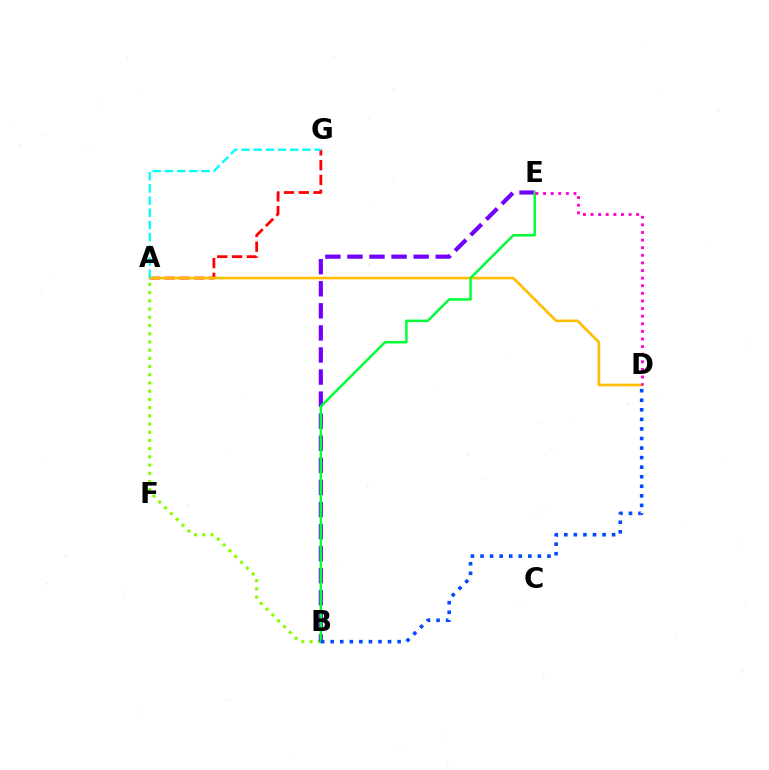{('A', 'G'): [{'color': '#ff0000', 'line_style': 'dashed', 'thickness': 2.01}, {'color': '#00fff6', 'line_style': 'dashed', 'thickness': 1.66}], ('A', 'B'): [{'color': '#84ff00', 'line_style': 'dotted', 'thickness': 2.23}], ('A', 'D'): [{'color': '#ffbd00', 'line_style': 'solid', 'thickness': 1.89}], ('B', 'E'): [{'color': '#7200ff', 'line_style': 'dashed', 'thickness': 3.0}, {'color': '#00ff39', 'line_style': 'solid', 'thickness': 1.8}], ('D', 'E'): [{'color': '#ff00cf', 'line_style': 'dotted', 'thickness': 2.07}], ('B', 'D'): [{'color': '#004bff', 'line_style': 'dotted', 'thickness': 2.6}]}